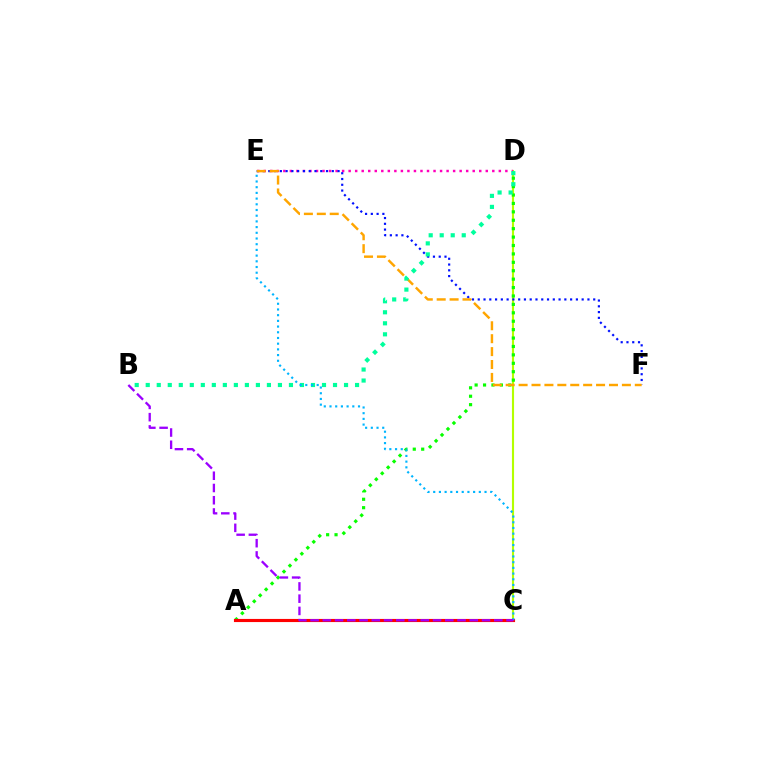{('C', 'D'): [{'color': '#b3ff00', 'line_style': 'solid', 'thickness': 1.53}], ('D', 'E'): [{'color': '#ff00bd', 'line_style': 'dotted', 'thickness': 1.77}], ('A', 'D'): [{'color': '#08ff00', 'line_style': 'dotted', 'thickness': 2.29}], ('E', 'F'): [{'color': '#0010ff', 'line_style': 'dotted', 'thickness': 1.57}, {'color': '#ffa500', 'line_style': 'dashed', 'thickness': 1.75}], ('A', 'C'): [{'color': '#ff0000', 'line_style': 'solid', 'thickness': 2.26}], ('B', 'D'): [{'color': '#00ff9d', 'line_style': 'dotted', 'thickness': 2.99}], ('C', 'E'): [{'color': '#00b5ff', 'line_style': 'dotted', 'thickness': 1.55}], ('B', 'C'): [{'color': '#9b00ff', 'line_style': 'dashed', 'thickness': 1.66}]}